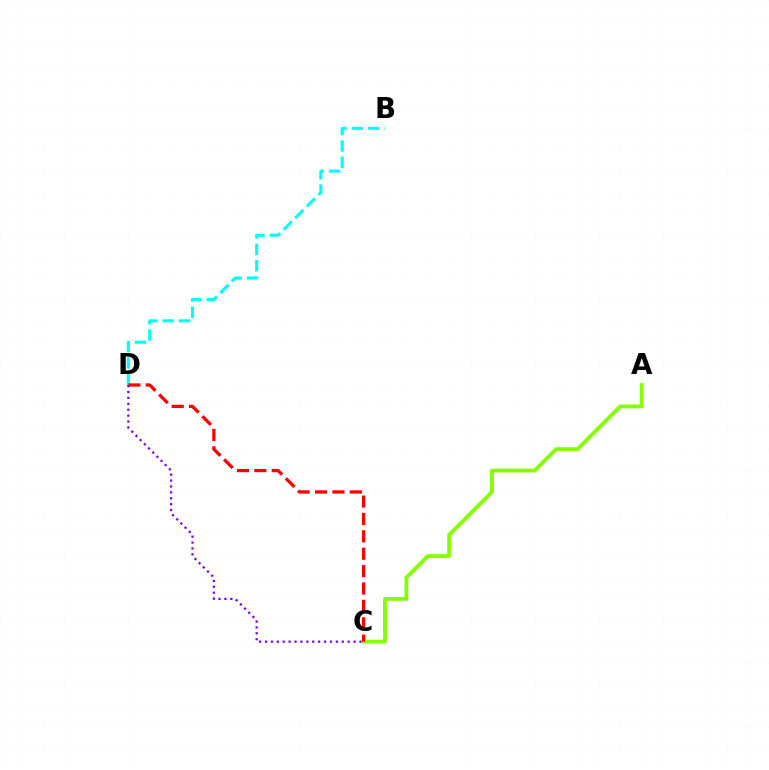{('A', 'C'): [{'color': '#84ff00', 'line_style': 'solid', 'thickness': 2.76}], ('B', 'D'): [{'color': '#00fff6', 'line_style': 'dashed', 'thickness': 2.23}], ('C', 'D'): [{'color': '#ff0000', 'line_style': 'dashed', 'thickness': 2.36}, {'color': '#7200ff', 'line_style': 'dotted', 'thickness': 1.6}]}